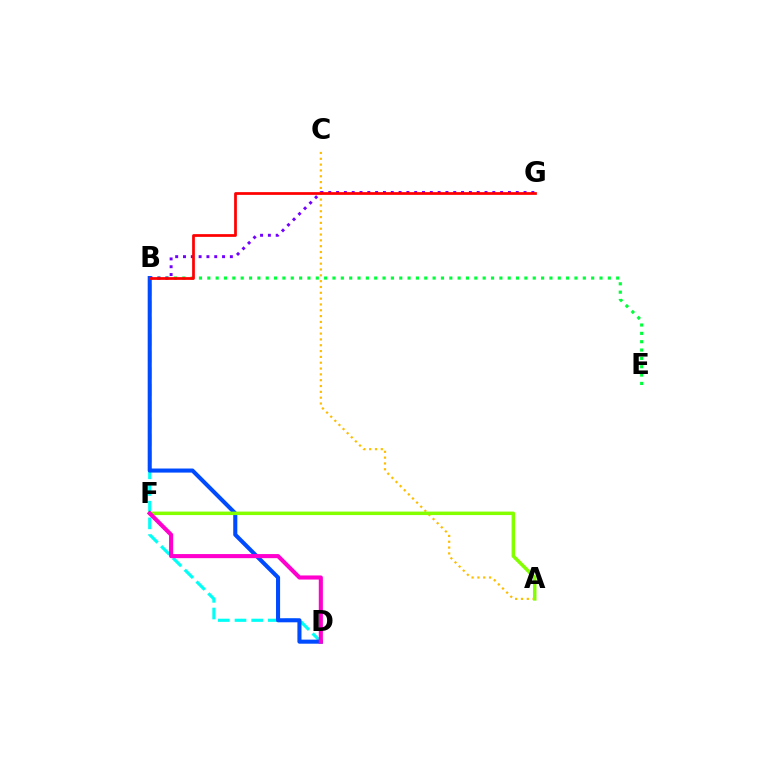{('B', 'D'): [{'color': '#00fff6', 'line_style': 'dashed', 'thickness': 2.27}, {'color': '#004bff', 'line_style': 'solid', 'thickness': 2.93}], ('B', 'E'): [{'color': '#00ff39', 'line_style': 'dotted', 'thickness': 2.27}], ('B', 'G'): [{'color': '#7200ff', 'line_style': 'dotted', 'thickness': 2.12}, {'color': '#ff0000', 'line_style': 'solid', 'thickness': 1.97}], ('A', 'C'): [{'color': '#ffbd00', 'line_style': 'dotted', 'thickness': 1.58}], ('A', 'F'): [{'color': '#84ff00', 'line_style': 'solid', 'thickness': 2.51}], ('D', 'F'): [{'color': '#ff00cf', 'line_style': 'solid', 'thickness': 2.95}]}